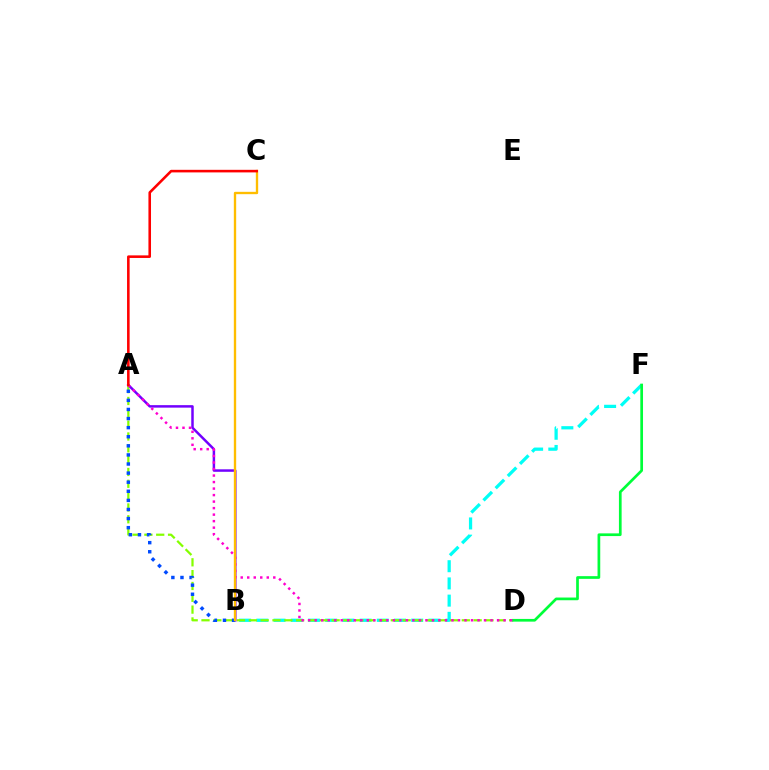{('B', 'F'): [{'color': '#00fff6', 'line_style': 'dashed', 'thickness': 2.34}], ('A', 'D'): [{'color': '#84ff00', 'line_style': 'dashed', 'thickness': 1.61}, {'color': '#ff00cf', 'line_style': 'dotted', 'thickness': 1.77}], ('A', 'B'): [{'color': '#7200ff', 'line_style': 'solid', 'thickness': 1.79}, {'color': '#004bff', 'line_style': 'dotted', 'thickness': 2.47}], ('D', 'F'): [{'color': '#00ff39', 'line_style': 'solid', 'thickness': 1.95}], ('B', 'C'): [{'color': '#ffbd00', 'line_style': 'solid', 'thickness': 1.69}], ('A', 'C'): [{'color': '#ff0000', 'line_style': 'solid', 'thickness': 1.86}]}